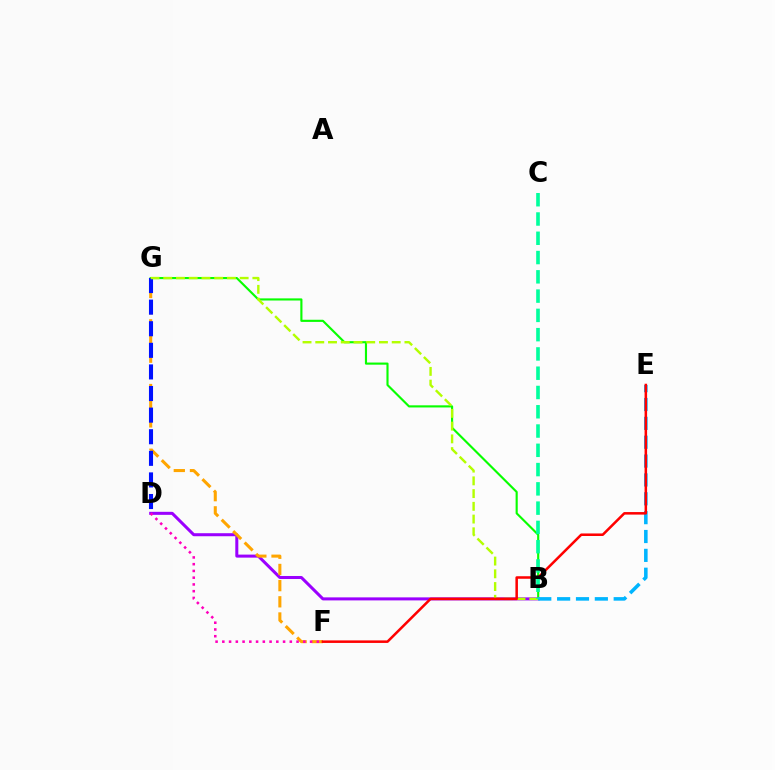{('B', 'G'): [{'color': '#08ff00', 'line_style': 'solid', 'thickness': 1.54}, {'color': '#b3ff00', 'line_style': 'dashed', 'thickness': 1.73}], ('B', 'D'): [{'color': '#9b00ff', 'line_style': 'solid', 'thickness': 2.18}], ('F', 'G'): [{'color': '#ffa500', 'line_style': 'dashed', 'thickness': 2.2}], ('D', 'G'): [{'color': '#0010ff', 'line_style': 'dashed', 'thickness': 2.93}], ('D', 'F'): [{'color': '#ff00bd', 'line_style': 'dotted', 'thickness': 1.83}], ('B', 'E'): [{'color': '#00b5ff', 'line_style': 'dashed', 'thickness': 2.56}], ('B', 'C'): [{'color': '#00ff9d', 'line_style': 'dashed', 'thickness': 2.62}], ('E', 'F'): [{'color': '#ff0000', 'line_style': 'solid', 'thickness': 1.82}]}